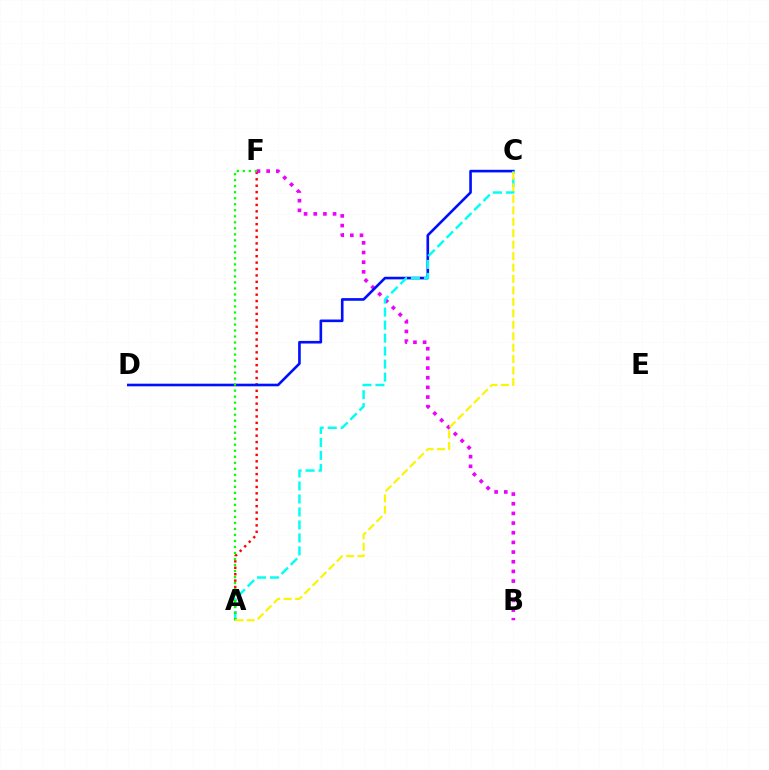{('A', 'F'): [{'color': '#ff0000', 'line_style': 'dotted', 'thickness': 1.74}, {'color': '#08ff00', 'line_style': 'dotted', 'thickness': 1.63}], ('B', 'F'): [{'color': '#ee00ff', 'line_style': 'dotted', 'thickness': 2.63}], ('C', 'D'): [{'color': '#0010ff', 'line_style': 'solid', 'thickness': 1.89}], ('A', 'C'): [{'color': '#00fff6', 'line_style': 'dashed', 'thickness': 1.77}, {'color': '#fcf500', 'line_style': 'dashed', 'thickness': 1.56}]}